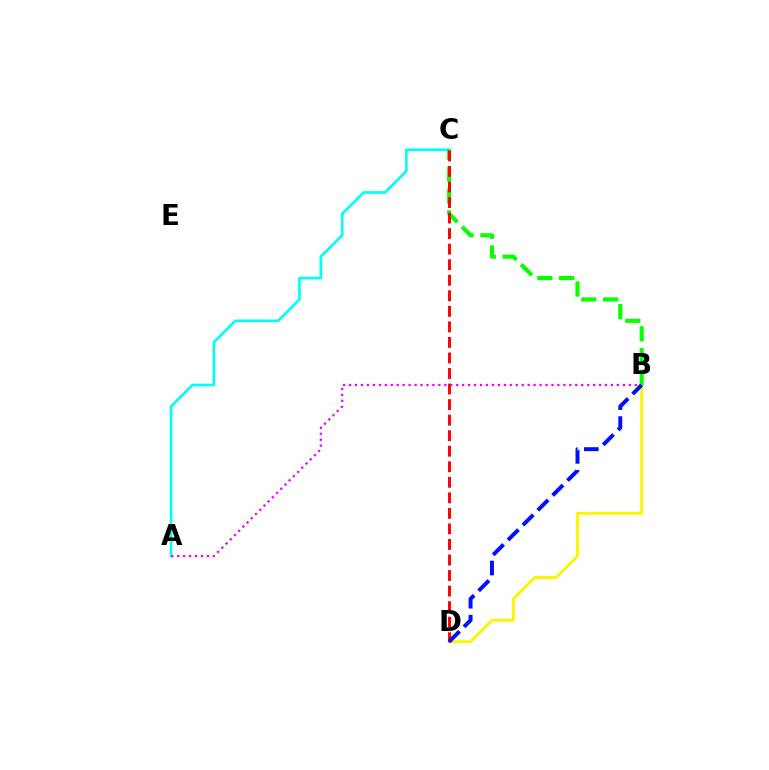{('A', 'C'): [{'color': '#00fff6', 'line_style': 'solid', 'thickness': 1.93}], ('A', 'B'): [{'color': '#ee00ff', 'line_style': 'dotted', 'thickness': 1.62}], ('B', 'D'): [{'color': '#fcf500', 'line_style': 'solid', 'thickness': 2.07}, {'color': '#0010ff', 'line_style': 'dashed', 'thickness': 2.85}], ('B', 'C'): [{'color': '#08ff00', 'line_style': 'dashed', 'thickness': 2.96}], ('C', 'D'): [{'color': '#ff0000', 'line_style': 'dashed', 'thickness': 2.11}]}